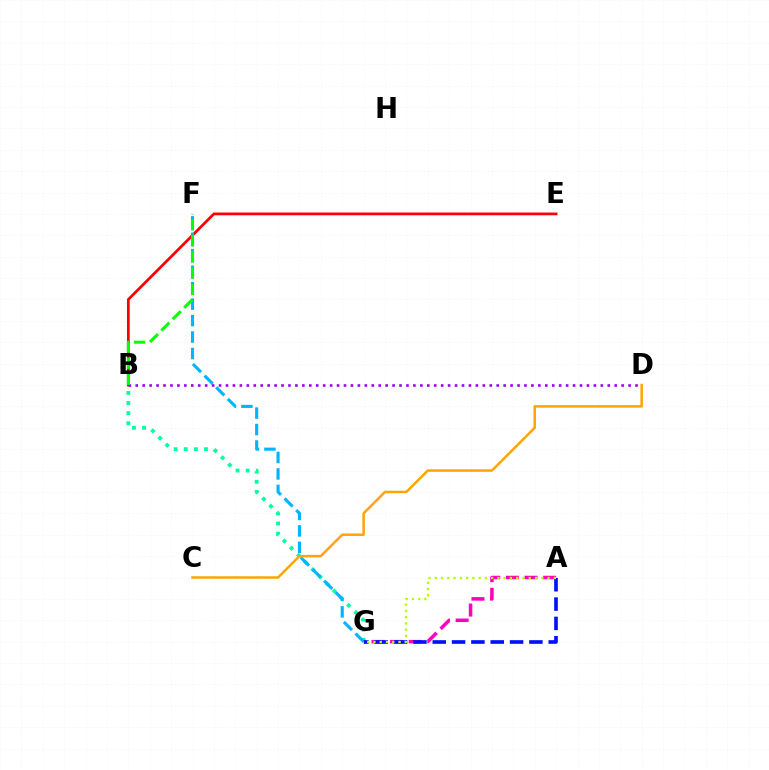{('B', 'E'): [{'color': '#ff0000', 'line_style': 'solid', 'thickness': 1.98}], ('B', 'G'): [{'color': '#00ff9d', 'line_style': 'dotted', 'thickness': 2.75}], ('B', 'D'): [{'color': '#9b00ff', 'line_style': 'dotted', 'thickness': 1.89}], ('F', 'G'): [{'color': '#00b5ff', 'line_style': 'dashed', 'thickness': 2.23}], ('C', 'D'): [{'color': '#ffa500', 'line_style': 'solid', 'thickness': 1.81}], ('B', 'F'): [{'color': '#08ff00', 'line_style': 'dashed', 'thickness': 2.19}], ('A', 'G'): [{'color': '#ff00bd', 'line_style': 'dashed', 'thickness': 2.53}, {'color': '#0010ff', 'line_style': 'dashed', 'thickness': 2.63}, {'color': '#b3ff00', 'line_style': 'dotted', 'thickness': 1.7}]}